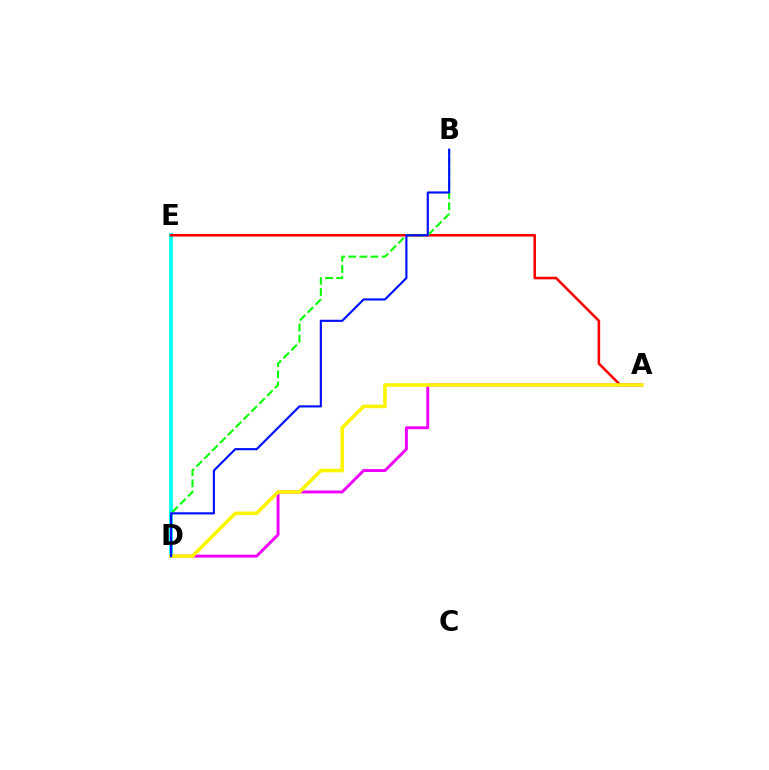{('D', 'E'): [{'color': '#00fff6', 'line_style': 'solid', 'thickness': 2.71}], ('A', 'E'): [{'color': '#ff0000', 'line_style': 'solid', 'thickness': 1.85}], ('B', 'D'): [{'color': '#08ff00', 'line_style': 'dashed', 'thickness': 1.51}, {'color': '#0010ff', 'line_style': 'solid', 'thickness': 1.55}], ('A', 'D'): [{'color': '#ee00ff', 'line_style': 'solid', 'thickness': 2.11}, {'color': '#fcf500', 'line_style': 'solid', 'thickness': 2.59}]}